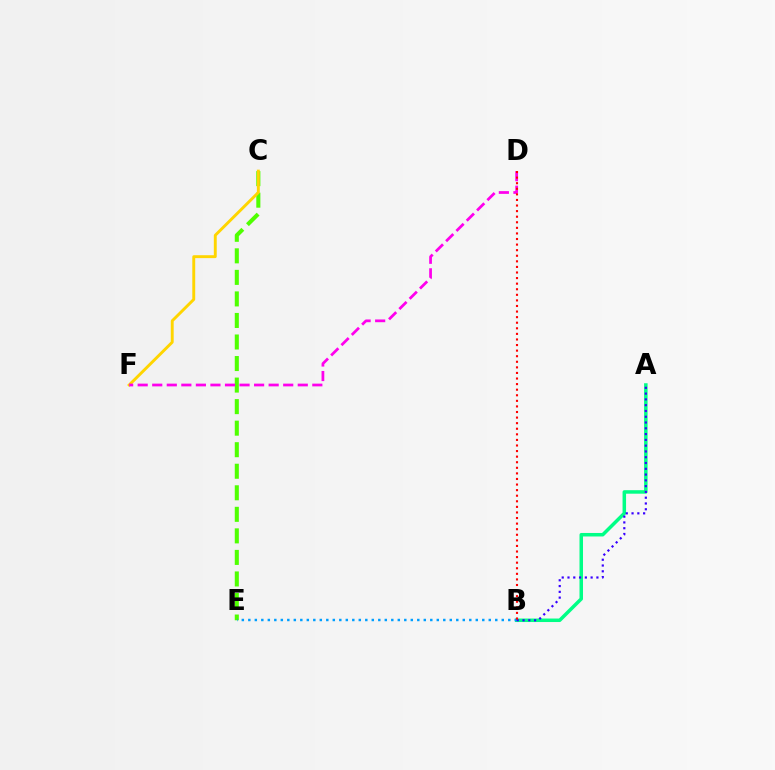{('A', 'B'): [{'color': '#00ff86', 'line_style': 'solid', 'thickness': 2.52}, {'color': '#3700ff', 'line_style': 'dotted', 'thickness': 1.57}], ('C', 'E'): [{'color': '#4fff00', 'line_style': 'dashed', 'thickness': 2.93}], ('C', 'F'): [{'color': '#ffd500', 'line_style': 'solid', 'thickness': 2.09}], ('B', 'E'): [{'color': '#009eff', 'line_style': 'dotted', 'thickness': 1.77}], ('D', 'F'): [{'color': '#ff00ed', 'line_style': 'dashed', 'thickness': 1.98}], ('B', 'D'): [{'color': '#ff0000', 'line_style': 'dotted', 'thickness': 1.52}]}